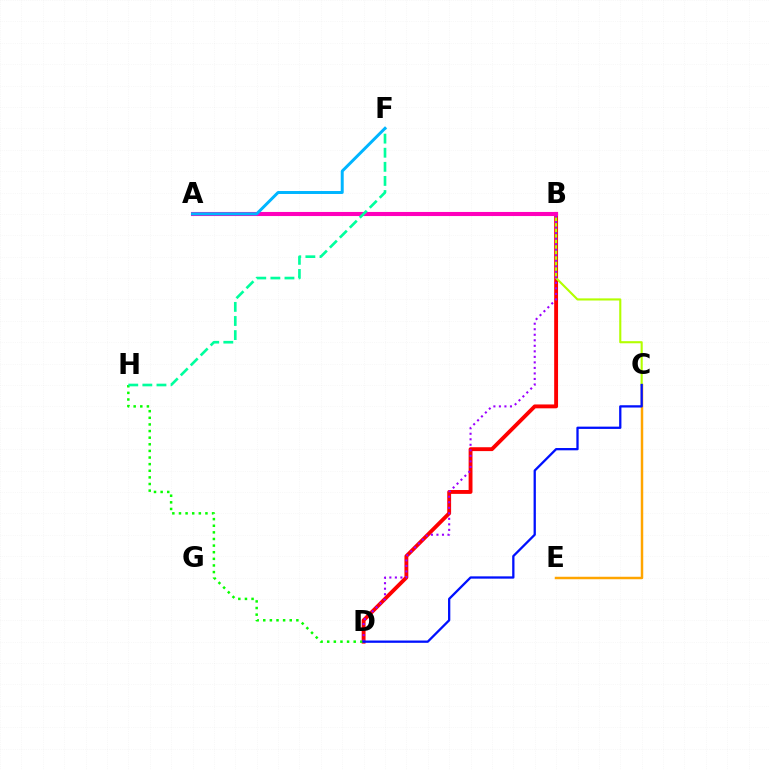{('C', 'E'): [{'color': '#ffa500', 'line_style': 'solid', 'thickness': 1.78}], ('B', 'D'): [{'color': '#ff0000', 'line_style': 'solid', 'thickness': 2.78}, {'color': '#9b00ff', 'line_style': 'dotted', 'thickness': 1.5}], ('D', 'H'): [{'color': '#08ff00', 'line_style': 'dotted', 'thickness': 1.8}], ('B', 'C'): [{'color': '#b3ff00', 'line_style': 'solid', 'thickness': 1.52}], ('A', 'B'): [{'color': '#ff00bd', 'line_style': 'solid', 'thickness': 2.94}], ('F', 'H'): [{'color': '#00ff9d', 'line_style': 'dashed', 'thickness': 1.92}], ('A', 'F'): [{'color': '#00b5ff', 'line_style': 'solid', 'thickness': 2.14}], ('C', 'D'): [{'color': '#0010ff', 'line_style': 'solid', 'thickness': 1.65}]}